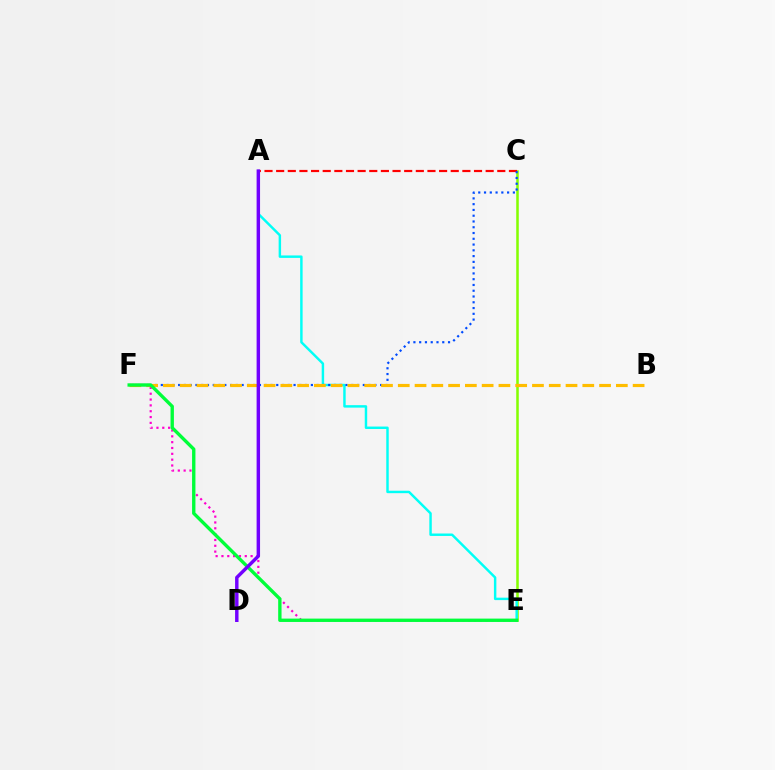{('C', 'E'): [{'color': '#84ff00', 'line_style': 'solid', 'thickness': 1.82}], ('A', 'E'): [{'color': '#00fff6', 'line_style': 'solid', 'thickness': 1.76}], ('E', 'F'): [{'color': '#ff00cf', 'line_style': 'dotted', 'thickness': 1.58}, {'color': '#00ff39', 'line_style': 'solid', 'thickness': 2.42}], ('A', 'C'): [{'color': '#ff0000', 'line_style': 'dashed', 'thickness': 1.58}], ('C', 'F'): [{'color': '#004bff', 'line_style': 'dotted', 'thickness': 1.57}], ('B', 'F'): [{'color': '#ffbd00', 'line_style': 'dashed', 'thickness': 2.28}], ('A', 'D'): [{'color': '#7200ff', 'line_style': 'solid', 'thickness': 2.48}]}